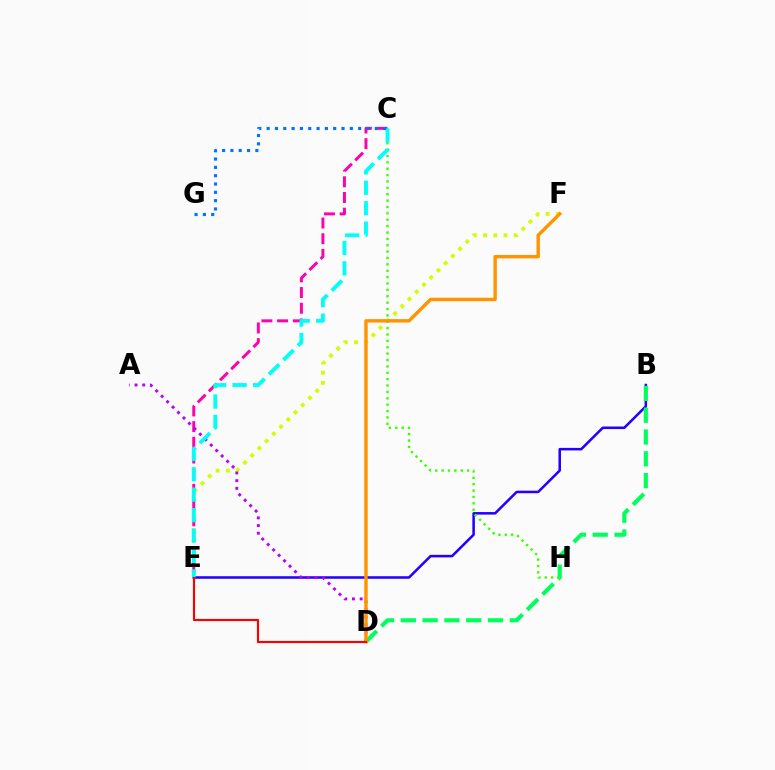{('B', 'E'): [{'color': '#2500ff', 'line_style': 'solid', 'thickness': 1.83}], ('E', 'F'): [{'color': '#d1ff00', 'line_style': 'dotted', 'thickness': 2.77}], ('C', 'E'): [{'color': '#ff00ac', 'line_style': 'dashed', 'thickness': 2.13}, {'color': '#00fff6', 'line_style': 'dashed', 'thickness': 2.77}], ('A', 'D'): [{'color': '#b900ff', 'line_style': 'dotted', 'thickness': 2.09}], ('B', 'D'): [{'color': '#00ff5c', 'line_style': 'dashed', 'thickness': 2.96}], ('C', 'H'): [{'color': '#3dff00', 'line_style': 'dotted', 'thickness': 1.73}], ('D', 'F'): [{'color': '#ff9400', 'line_style': 'solid', 'thickness': 2.46}], ('C', 'G'): [{'color': '#0074ff', 'line_style': 'dotted', 'thickness': 2.26}], ('D', 'E'): [{'color': '#ff0000', 'line_style': 'solid', 'thickness': 1.55}]}